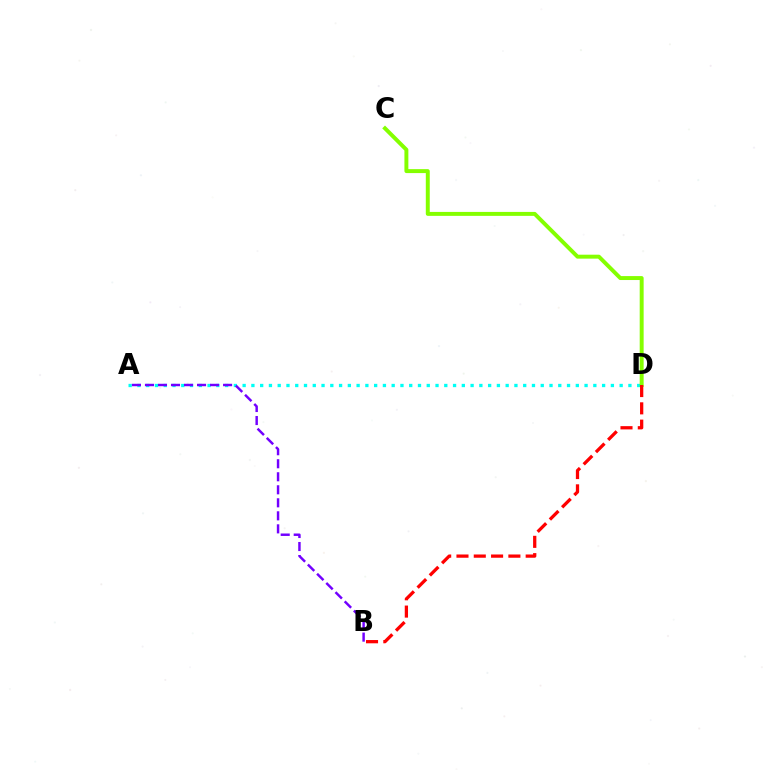{('A', 'D'): [{'color': '#00fff6', 'line_style': 'dotted', 'thickness': 2.38}], ('C', 'D'): [{'color': '#84ff00', 'line_style': 'solid', 'thickness': 2.84}], ('A', 'B'): [{'color': '#7200ff', 'line_style': 'dashed', 'thickness': 1.77}], ('B', 'D'): [{'color': '#ff0000', 'line_style': 'dashed', 'thickness': 2.35}]}